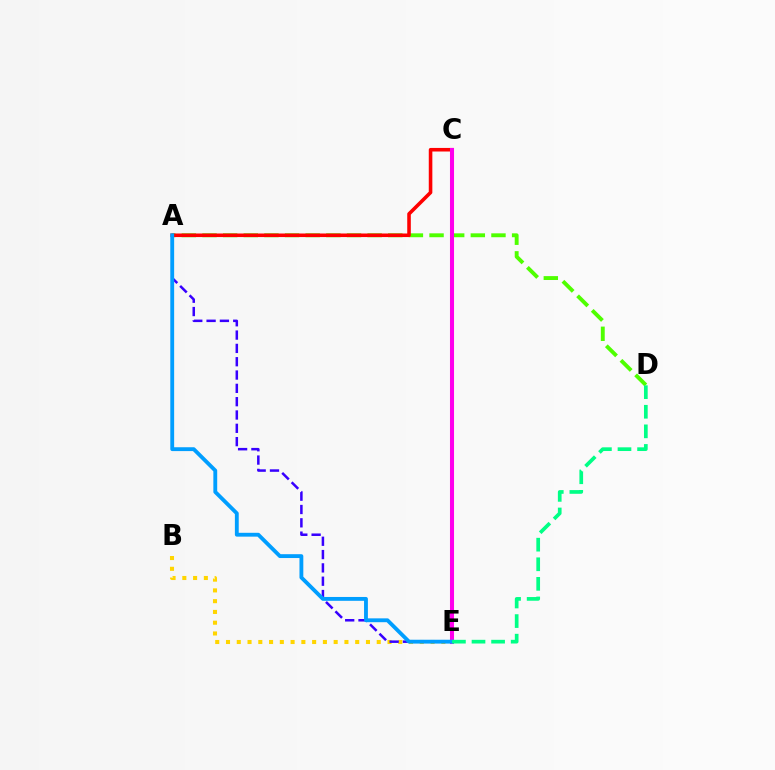{('A', 'D'): [{'color': '#4fff00', 'line_style': 'dashed', 'thickness': 2.8}], ('B', 'E'): [{'color': '#ffd500', 'line_style': 'dotted', 'thickness': 2.93}], ('A', 'E'): [{'color': '#3700ff', 'line_style': 'dashed', 'thickness': 1.81}, {'color': '#009eff', 'line_style': 'solid', 'thickness': 2.77}], ('A', 'C'): [{'color': '#ff0000', 'line_style': 'solid', 'thickness': 2.58}], ('C', 'E'): [{'color': '#ff00ed', 'line_style': 'solid', 'thickness': 2.92}], ('D', 'E'): [{'color': '#00ff86', 'line_style': 'dashed', 'thickness': 2.66}]}